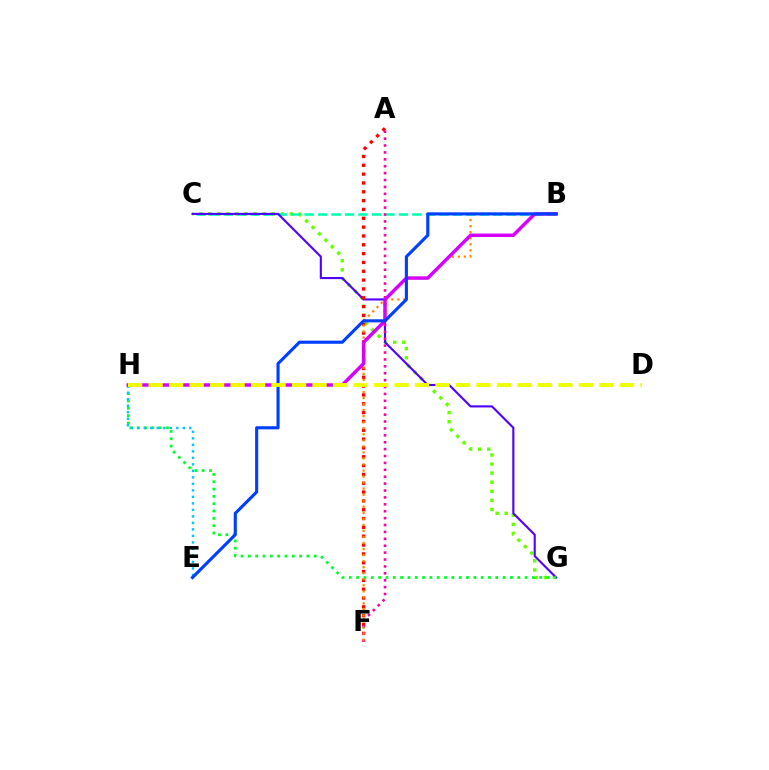{('C', 'G'): [{'color': '#66ff00', 'line_style': 'dotted', 'thickness': 2.47}, {'color': '#4f00ff', 'line_style': 'solid', 'thickness': 1.52}], ('B', 'C'): [{'color': '#00ffaf', 'line_style': 'dashed', 'thickness': 1.83}], ('A', 'F'): [{'color': '#ff0000', 'line_style': 'dotted', 'thickness': 2.4}, {'color': '#ff00a0', 'line_style': 'dotted', 'thickness': 1.87}], ('G', 'H'): [{'color': '#00ff27', 'line_style': 'dotted', 'thickness': 1.99}], ('E', 'H'): [{'color': '#00c7ff', 'line_style': 'dotted', 'thickness': 1.77}], ('B', 'F'): [{'color': '#ff8800', 'line_style': 'dotted', 'thickness': 1.64}], ('B', 'H'): [{'color': '#d600ff', 'line_style': 'solid', 'thickness': 2.5}], ('B', 'E'): [{'color': '#003fff', 'line_style': 'solid', 'thickness': 2.24}], ('D', 'H'): [{'color': '#eeff00', 'line_style': 'dashed', 'thickness': 2.78}]}